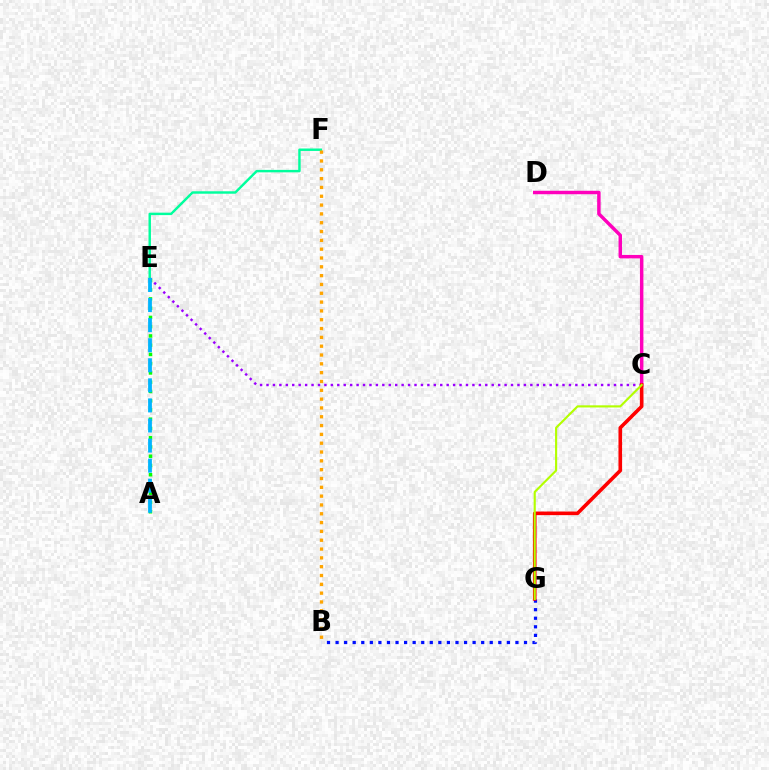{('C', 'E'): [{'color': '#9b00ff', 'line_style': 'dotted', 'thickness': 1.75}], ('A', 'E'): [{'color': '#08ff00', 'line_style': 'dotted', 'thickness': 2.51}, {'color': '#00b5ff', 'line_style': 'dashed', 'thickness': 2.73}], ('E', 'F'): [{'color': '#00ff9d', 'line_style': 'solid', 'thickness': 1.76}], ('B', 'F'): [{'color': '#ffa500', 'line_style': 'dotted', 'thickness': 2.4}], ('C', 'D'): [{'color': '#ff00bd', 'line_style': 'solid', 'thickness': 2.49}], ('B', 'G'): [{'color': '#0010ff', 'line_style': 'dotted', 'thickness': 2.33}], ('C', 'G'): [{'color': '#ff0000', 'line_style': 'solid', 'thickness': 2.6}, {'color': '#b3ff00', 'line_style': 'solid', 'thickness': 1.54}]}